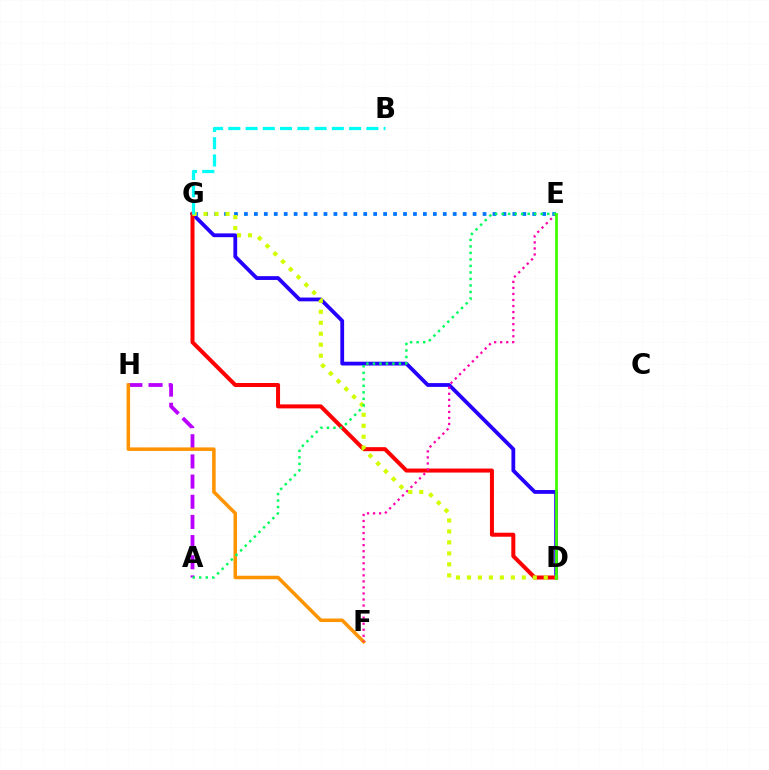{('E', 'G'): [{'color': '#0074ff', 'line_style': 'dotted', 'thickness': 2.7}], ('D', 'G'): [{'color': '#2500ff', 'line_style': 'solid', 'thickness': 2.73}, {'color': '#ff0000', 'line_style': 'solid', 'thickness': 2.88}, {'color': '#d1ff00', 'line_style': 'dotted', 'thickness': 2.98}], ('A', 'H'): [{'color': '#b900ff', 'line_style': 'dashed', 'thickness': 2.74}], ('F', 'H'): [{'color': '#ff9400', 'line_style': 'solid', 'thickness': 2.54}], ('E', 'F'): [{'color': '#ff00ac', 'line_style': 'dotted', 'thickness': 1.64}], ('A', 'E'): [{'color': '#00ff5c', 'line_style': 'dotted', 'thickness': 1.77}], ('B', 'G'): [{'color': '#00fff6', 'line_style': 'dashed', 'thickness': 2.34}], ('D', 'E'): [{'color': '#3dff00', 'line_style': 'solid', 'thickness': 1.99}]}